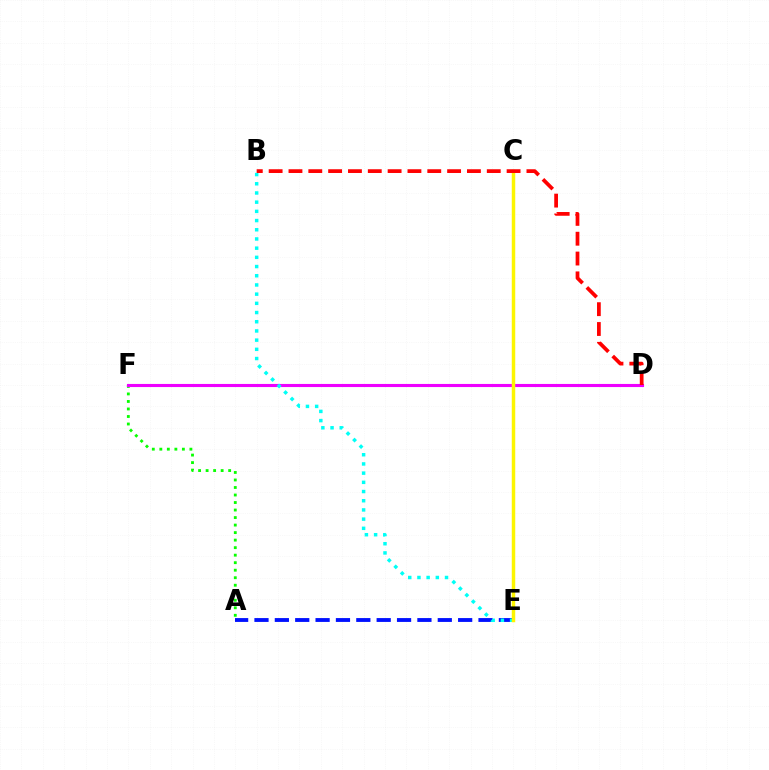{('A', 'E'): [{'color': '#0010ff', 'line_style': 'dashed', 'thickness': 2.77}], ('A', 'F'): [{'color': '#08ff00', 'line_style': 'dotted', 'thickness': 2.04}], ('D', 'F'): [{'color': '#ee00ff', 'line_style': 'solid', 'thickness': 2.24}], ('B', 'E'): [{'color': '#00fff6', 'line_style': 'dotted', 'thickness': 2.5}], ('C', 'E'): [{'color': '#fcf500', 'line_style': 'solid', 'thickness': 2.5}], ('B', 'D'): [{'color': '#ff0000', 'line_style': 'dashed', 'thickness': 2.69}]}